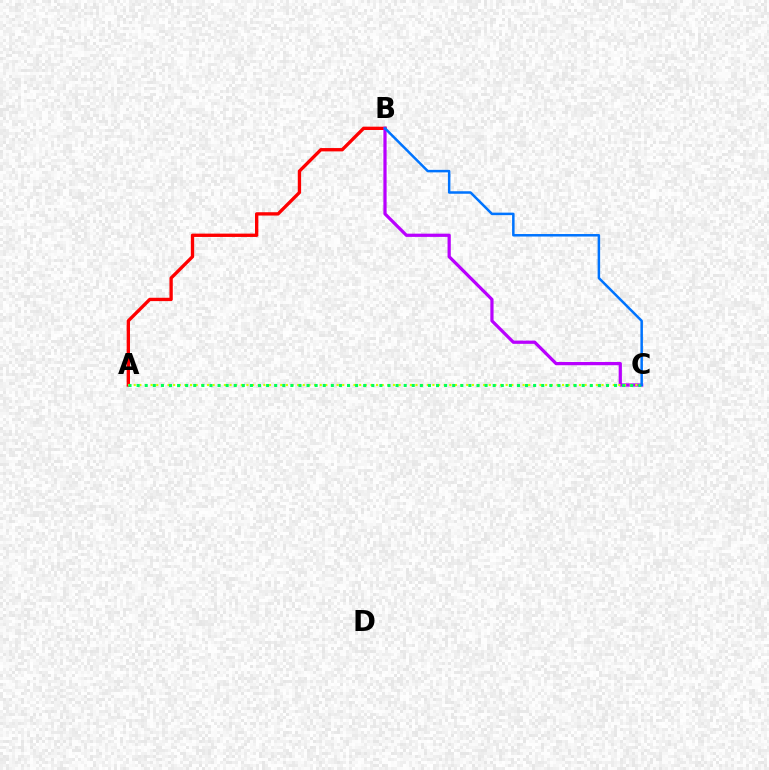{('A', 'B'): [{'color': '#ff0000', 'line_style': 'solid', 'thickness': 2.4}], ('B', 'C'): [{'color': '#b900ff', 'line_style': 'solid', 'thickness': 2.32}, {'color': '#0074ff', 'line_style': 'solid', 'thickness': 1.8}], ('A', 'C'): [{'color': '#d1ff00', 'line_style': 'dotted', 'thickness': 1.53}, {'color': '#00ff5c', 'line_style': 'dotted', 'thickness': 2.2}]}